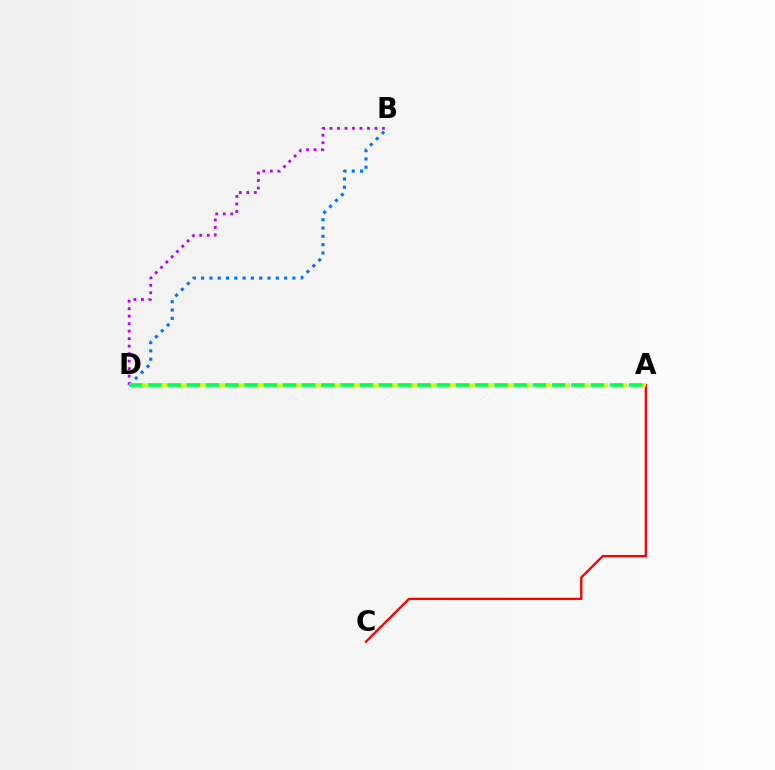{('B', 'D'): [{'color': '#0074ff', 'line_style': 'dotted', 'thickness': 2.26}, {'color': '#b900ff', 'line_style': 'dotted', 'thickness': 2.03}], ('A', 'C'): [{'color': '#ff0000', 'line_style': 'solid', 'thickness': 1.69}], ('A', 'D'): [{'color': '#d1ff00', 'line_style': 'dashed', 'thickness': 2.58}, {'color': '#00ff5c', 'line_style': 'dashed', 'thickness': 2.61}]}